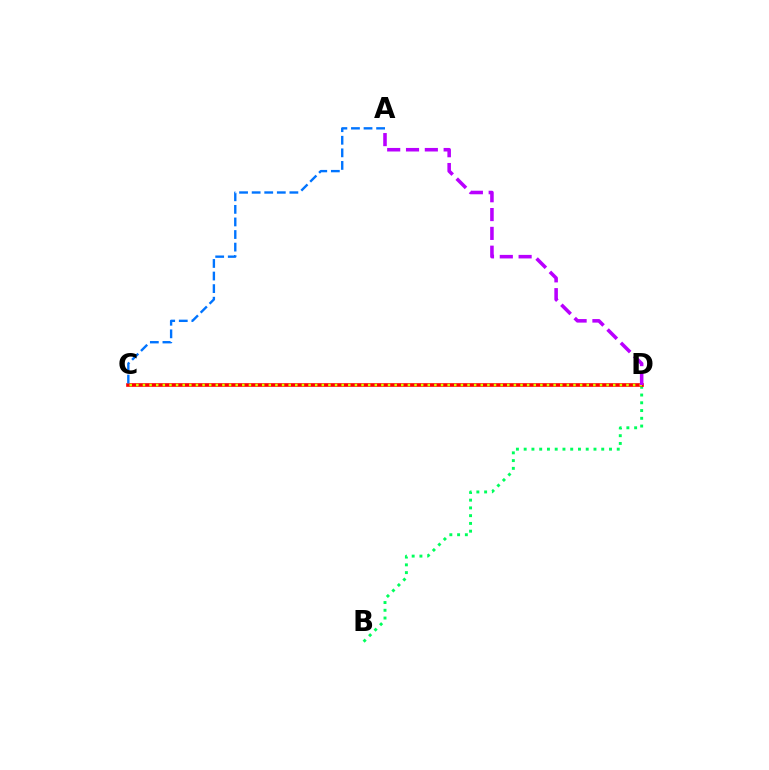{('B', 'D'): [{'color': '#00ff5c', 'line_style': 'dotted', 'thickness': 2.11}], ('C', 'D'): [{'color': '#ff0000', 'line_style': 'solid', 'thickness': 2.62}, {'color': '#d1ff00', 'line_style': 'dotted', 'thickness': 1.8}], ('A', 'C'): [{'color': '#0074ff', 'line_style': 'dashed', 'thickness': 1.71}], ('A', 'D'): [{'color': '#b900ff', 'line_style': 'dashed', 'thickness': 2.56}]}